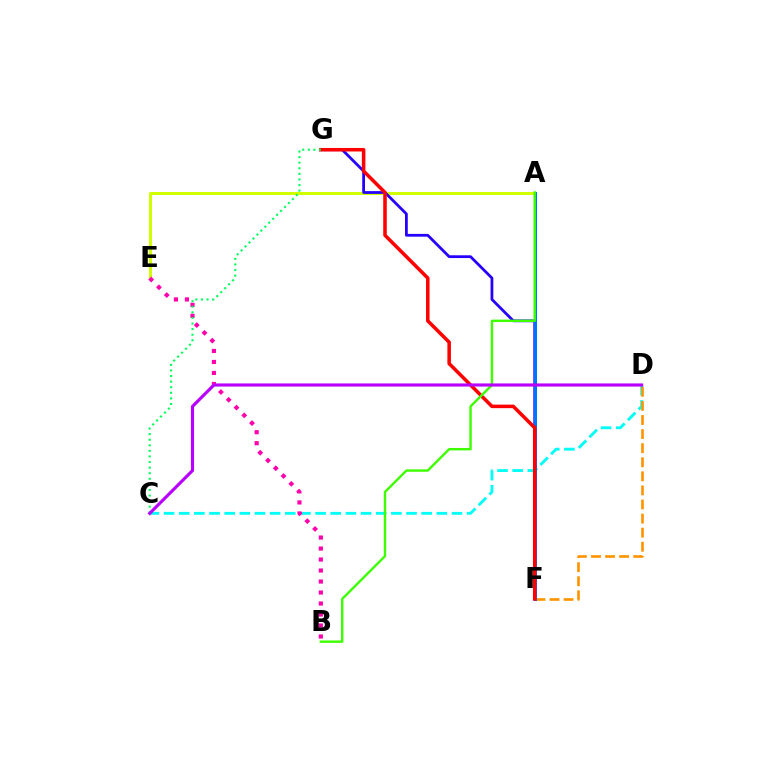{('C', 'D'): [{'color': '#00fff6', 'line_style': 'dashed', 'thickness': 2.06}, {'color': '#b900ff', 'line_style': 'solid', 'thickness': 2.26}], ('D', 'F'): [{'color': '#ff9400', 'line_style': 'dashed', 'thickness': 1.91}], ('A', 'E'): [{'color': '#d1ff00', 'line_style': 'solid', 'thickness': 2.17}], ('F', 'G'): [{'color': '#2500ff', 'line_style': 'solid', 'thickness': 2.0}, {'color': '#ff0000', 'line_style': 'solid', 'thickness': 2.55}], ('B', 'E'): [{'color': '#ff00ac', 'line_style': 'dotted', 'thickness': 2.99}], ('A', 'F'): [{'color': '#0074ff', 'line_style': 'solid', 'thickness': 2.21}], ('A', 'B'): [{'color': '#3dff00', 'line_style': 'solid', 'thickness': 1.73}], ('C', 'G'): [{'color': '#00ff5c', 'line_style': 'dotted', 'thickness': 1.52}]}